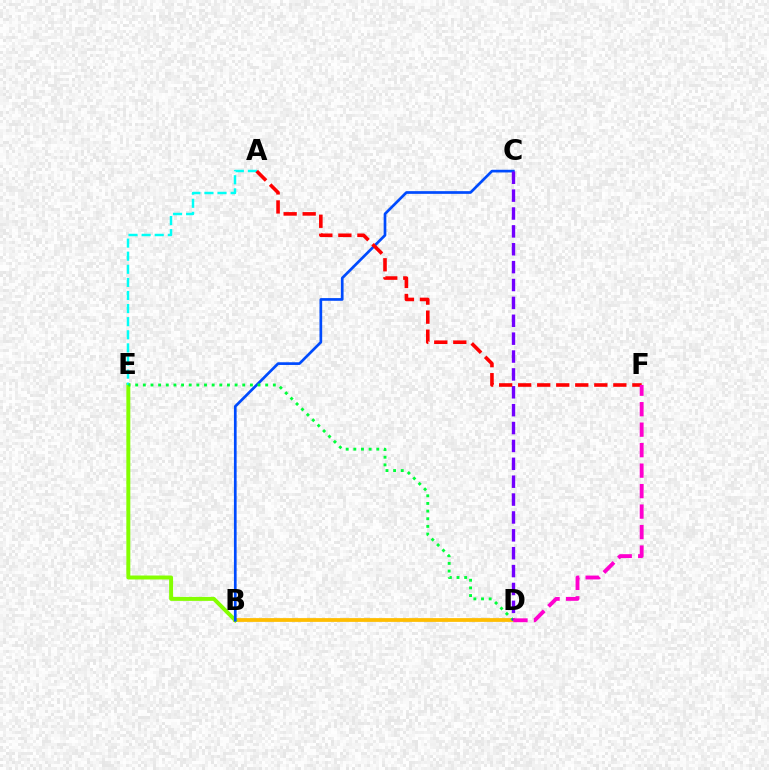{('B', 'D'): [{'color': '#ffbd00', 'line_style': 'solid', 'thickness': 2.71}], ('B', 'E'): [{'color': '#84ff00', 'line_style': 'solid', 'thickness': 2.85}], ('B', 'C'): [{'color': '#004bff', 'line_style': 'solid', 'thickness': 1.94}], ('A', 'E'): [{'color': '#00fff6', 'line_style': 'dashed', 'thickness': 1.78}], ('D', 'E'): [{'color': '#00ff39', 'line_style': 'dotted', 'thickness': 2.08}], ('C', 'D'): [{'color': '#7200ff', 'line_style': 'dashed', 'thickness': 2.43}], ('A', 'F'): [{'color': '#ff0000', 'line_style': 'dashed', 'thickness': 2.59}], ('D', 'F'): [{'color': '#ff00cf', 'line_style': 'dashed', 'thickness': 2.78}]}